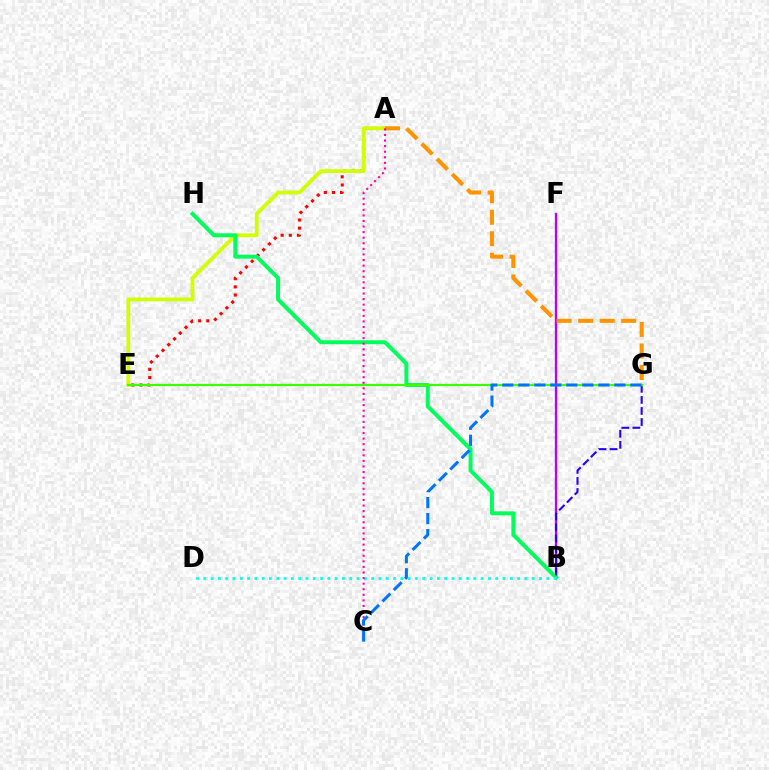{('B', 'F'): [{'color': '#b900ff', 'line_style': 'solid', 'thickness': 1.66}], ('A', 'E'): [{'color': '#ff0000', 'line_style': 'dotted', 'thickness': 2.22}, {'color': '#d1ff00', 'line_style': 'solid', 'thickness': 2.73}], ('B', 'H'): [{'color': '#00ff5c', 'line_style': 'solid', 'thickness': 2.85}], ('B', 'G'): [{'color': '#2500ff', 'line_style': 'dashed', 'thickness': 1.5}], ('A', 'G'): [{'color': '#ff9400', 'line_style': 'dashed', 'thickness': 2.93}], ('E', 'G'): [{'color': '#3dff00', 'line_style': 'solid', 'thickness': 1.59}], ('B', 'D'): [{'color': '#00fff6', 'line_style': 'dotted', 'thickness': 1.98}], ('A', 'C'): [{'color': '#ff00ac', 'line_style': 'dotted', 'thickness': 1.52}], ('C', 'G'): [{'color': '#0074ff', 'line_style': 'dashed', 'thickness': 2.17}]}